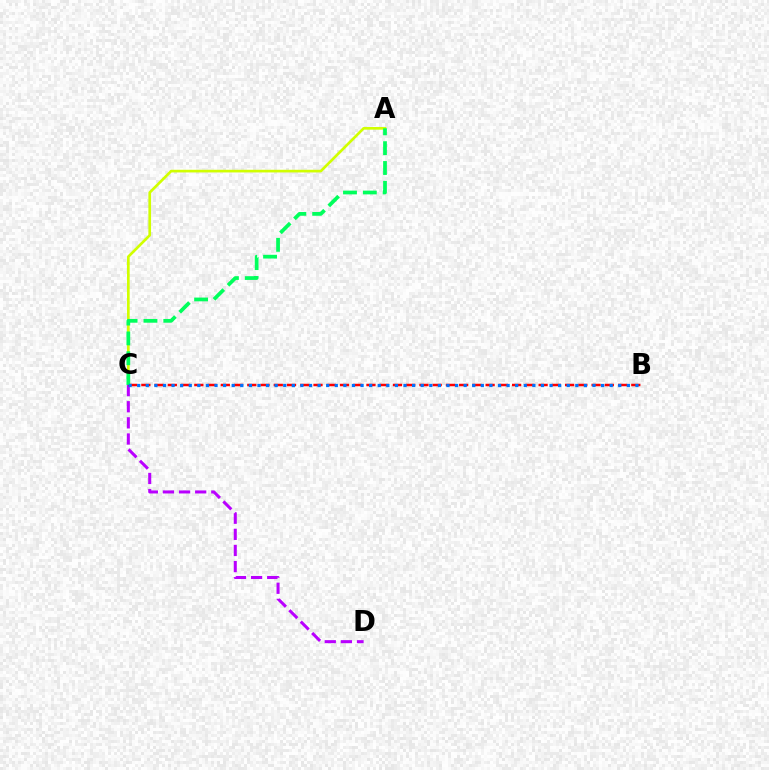{('A', 'C'): [{'color': '#d1ff00', 'line_style': 'solid', 'thickness': 1.92}, {'color': '#00ff5c', 'line_style': 'dashed', 'thickness': 2.7}], ('C', 'D'): [{'color': '#b900ff', 'line_style': 'dashed', 'thickness': 2.19}], ('B', 'C'): [{'color': '#ff0000', 'line_style': 'dashed', 'thickness': 1.8}, {'color': '#0074ff', 'line_style': 'dotted', 'thickness': 2.33}]}